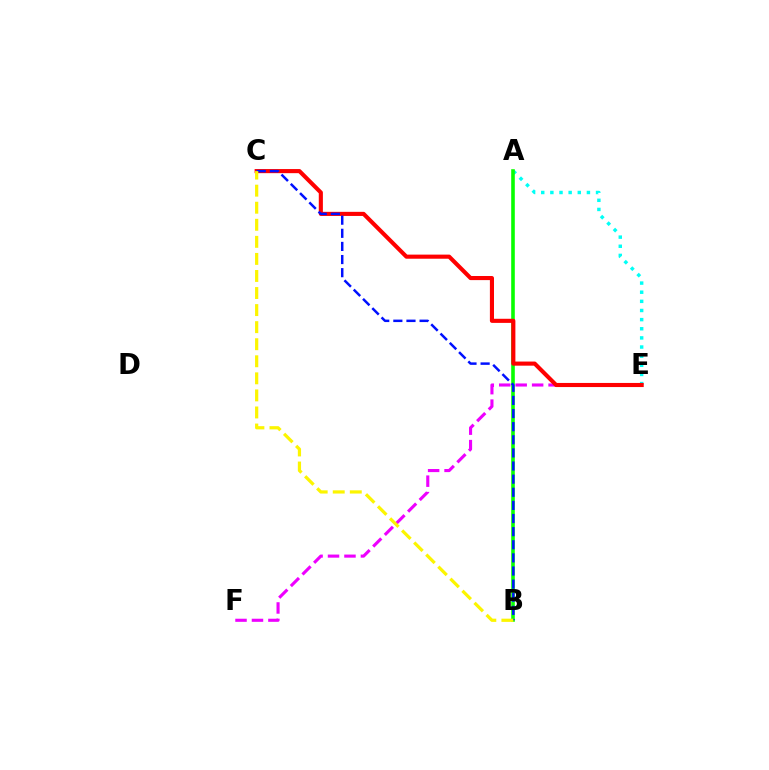{('A', 'E'): [{'color': '#00fff6', 'line_style': 'dotted', 'thickness': 2.48}], ('E', 'F'): [{'color': '#ee00ff', 'line_style': 'dashed', 'thickness': 2.23}], ('A', 'B'): [{'color': '#08ff00', 'line_style': 'solid', 'thickness': 2.59}], ('C', 'E'): [{'color': '#ff0000', 'line_style': 'solid', 'thickness': 2.96}], ('B', 'C'): [{'color': '#0010ff', 'line_style': 'dashed', 'thickness': 1.78}, {'color': '#fcf500', 'line_style': 'dashed', 'thickness': 2.32}]}